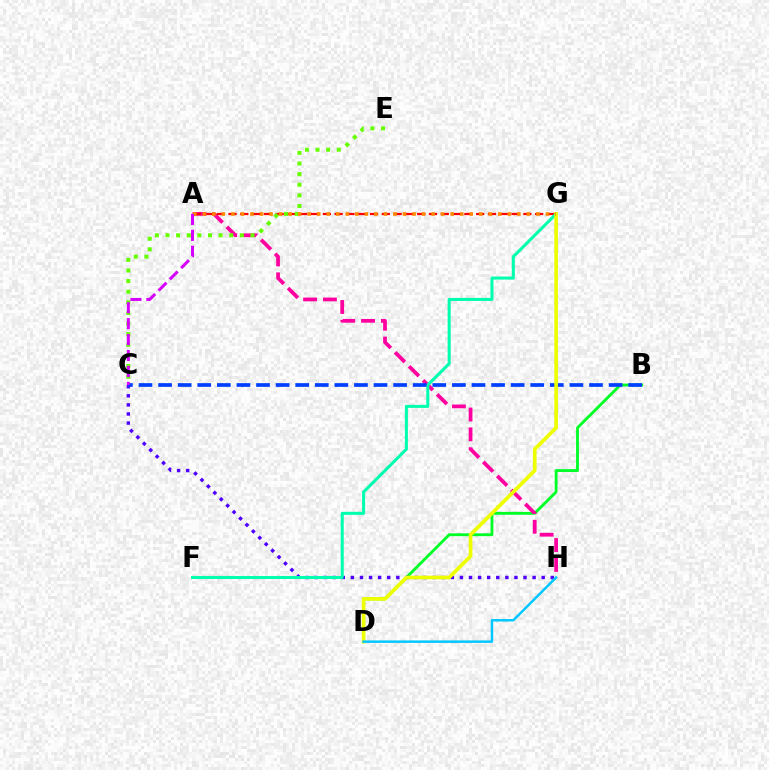{('B', 'D'): [{'color': '#00ff27', 'line_style': 'solid', 'thickness': 2.05}], ('A', 'H'): [{'color': '#ff00a0', 'line_style': 'dashed', 'thickness': 2.69}], ('A', 'G'): [{'color': '#ff0000', 'line_style': 'dashed', 'thickness': 1.6}, {'color': '#ff8800', 'line_style': 'dotted', 'thickness': 2.59}], ('C', 'H'): [{'color': '#4f00ff', 'line_style': 'dotted', 'thickness': 2.47}], ('F', 'G'): [{'color': '#00ffaf', 'line_style': 'solid', 'thickness': 2.19}], ('B', 'C'): [{'color': '#003fff', 'line_style': 'dashed', 'thickness': 2.66}], ('D', 'G'): [{'color': '#eeff00', 'line_style': 'solid', 'thickness': 2.63}], ('C', 'E'): [{'color': '#66ff00', 'line_style': 'dotted', 'thickness': 2.89}], ('D', 'H'): [{'color': '#00c7ff', 'line_style': 'solid', 'thickness': 1.78}], ('A', 'C'): [{'color': '#d600ff', 'line_style': 'dashed', 'thickness': 2.16}]}